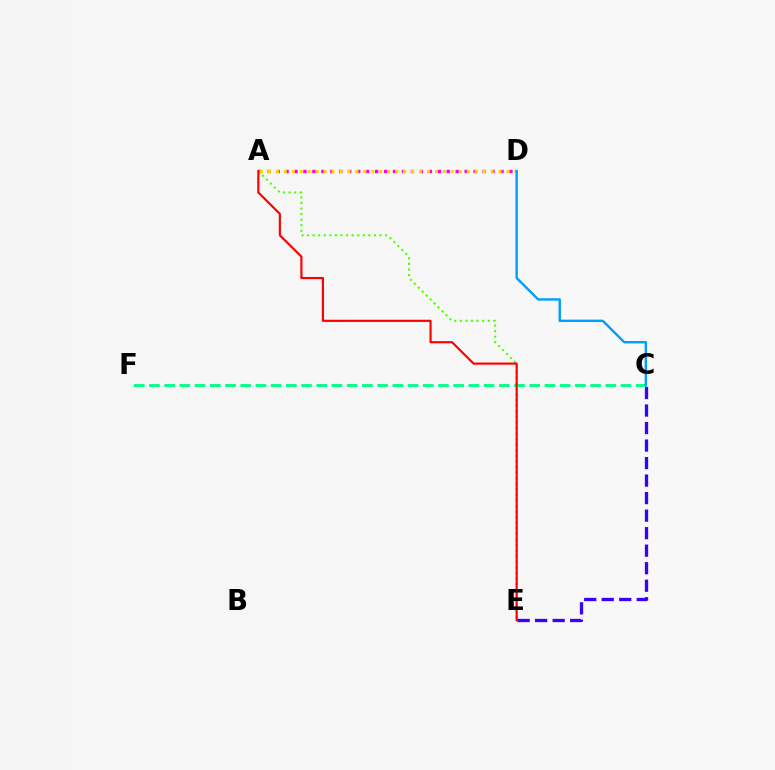{('A', 'D'): [{'color': '#ff00ed', 'line_style': 'dotted', 'thickness': 2.43}, {'color': '#ffd500', 'line_style': 'dotted', 'thickness': 2.16}], ('A', 'E'): [{'color': '#4fff00', 'line_style': 'dotted', 'thickness': 1.51}, {'color': '#ff0000', 'line_style': 'solid', 'thickness': 1.56}], ('C', 'F'): [{'color': '#00ff86', 'line_style': 'dashed', 'thickness': 2.07}], ('C', 'D'): [{'color': '#009eff', 'line_style': 'solid', 'thickness': 1.73}], ('C', 'E'): [{'color': '#3700ff', 'line_style': 'dashed', 'thickness': 2.38}]}